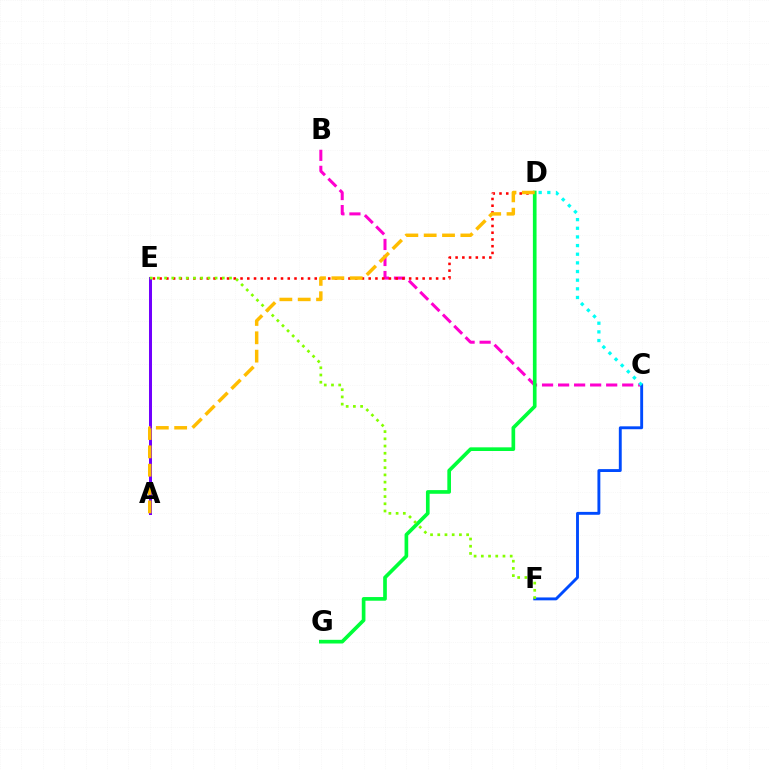{('B', 'C'): [{'color': '#ff00cf', 'line_style': 'dashed', 'thickness': 2.18}], ('D', 'E'): [{'color': '#ff0000', 'line_style': 'dotted', 'thickness': 1.83}], ('A', 'E'): [{'color': '#7200ff', 'line_style': 'solid', 'thickness': 2.16}], ('D', 'G'): [{'color': '#00ff39', 'line_style': 'solid', 'thickness': 2.64}], ('C', 'F'): [{'color': '#004bff', 'line_style': 'solid', 'thickness': 2.08}], ('C', 'D'): [{'color': '#00fff6', 'line_style': 'dotted', 'thickness': 2.35}], ('E', 'F'): [{'color': '#84ff00', 'line_style': 'dotted', 'thickness': 1.96}], ('A', 'D'): [{'color': '#ffbd00', 'line_style': 'dashed', 'thickness': 2.49}]}